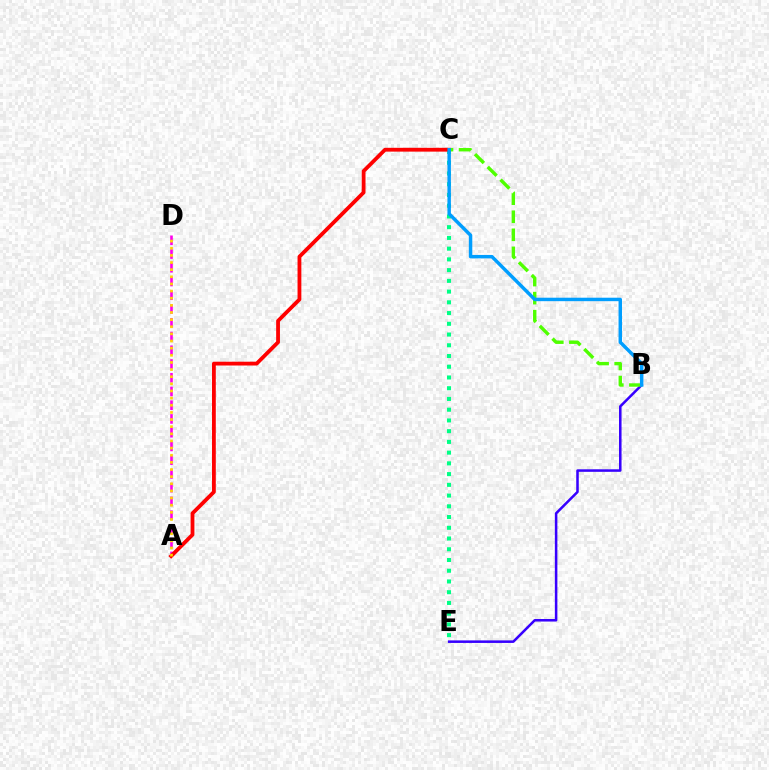{('B', 'E'): [{'color': '#3700ff', 'line_style': 'solid', 'thickness': 1.82}], ('A', 'D'): [{'color': '#ff00ed', 'line_style': 'dashed', 'thickness': 1.87}, {'color': '#ffd500', 'line_style': 'dotted', 'thickness': 1.94}], ('C', 'E'): [{'color': '#00ff86', 'line_style': 'dotted', 'thickness': 2.92}], ('A', 'C'): [{'color': '#ff0000', 'line_style': 'solid', 'thickness': 2.74}], ('B', 'C'): [{'color': '#4fff00', 'line_style': 'dashed', 'thickness': 2.45}, {'color': '#009eff', 'line_style': 'solid', 'thickness': 2.49}]}